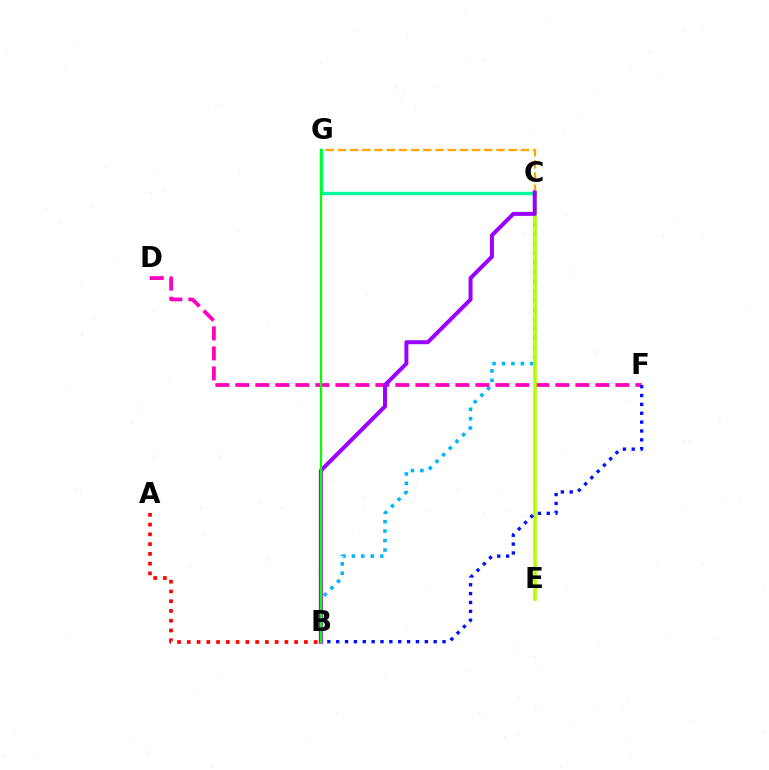{('B', 'C'): [{'color': '#00b5ff', 'line_style': 'dotted', 'thickness': 2.56}, {'color': '#9b00ff', 'line_style': 'solid', 'thickness': 2.86}], ('D', 'F'): [{'color': '#ff00bd', 'line_style': 'dashed', 'thickness': 2.72}], ('C', 'G'): [{'color': '#ffa500', 'line_style': 'dashed', 'thickness': 1.66}, {'color': '#00ff9d', 'line_style': 'solid', 'thickness': 2.43}], ('A', 'B'): [{'color': '#ff0000', 'line_style': 'dotted', 'thickness': 2.65}], ('C', 'E'): [{'color': '#b3ff00', 'line_style': 'solid', 'thickness': 2.55}], ('B', 'F'): [{'color': '#0010ff', 'line_style': 'dotted', 'thickness': 2.41}], ('B', 'G'): [{'color': '#08ff00', 'line_style': 'solid', 'thickness': 1.58}]}